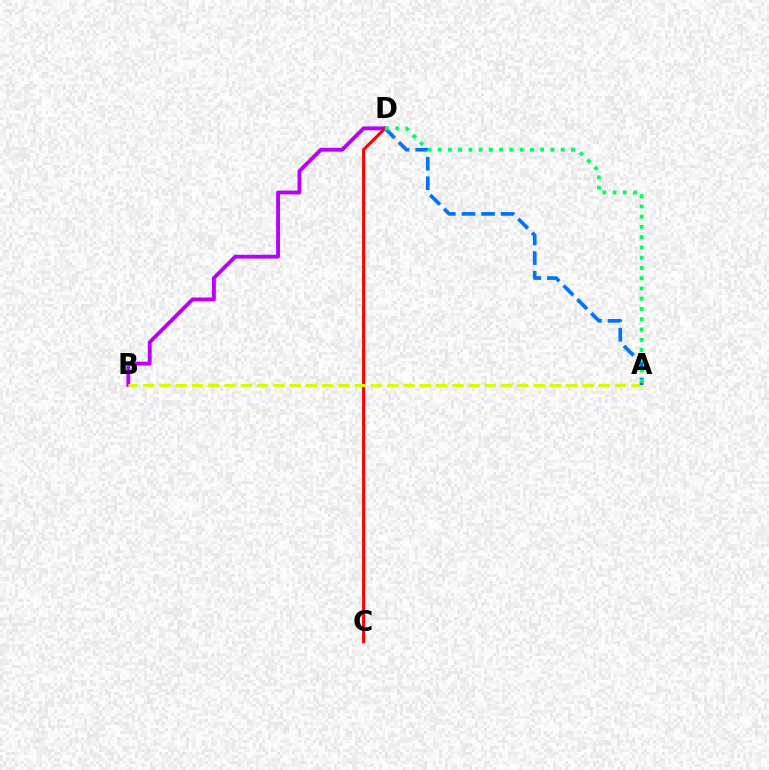{('B', 'D'): [{'color': '#b900ff', 'line_style': 'solid', 'thickness': 2.79}], ('C', 'D'): [{'color': '#ff0000', 'line_style': 'solid', 'thickness': 2.21}], ('A', 'B'): [{'color': '#d1ff00', 'line_style': 'dashed', 'thickness': 2.21}], ('A', 'D'): [{'color': '#0074ff', 'line_style': 'dashed', 'thickness': 2.66}, {'color': '#00ff5c', 'line_style': 'dotted', 'thickness': 2.79}]}